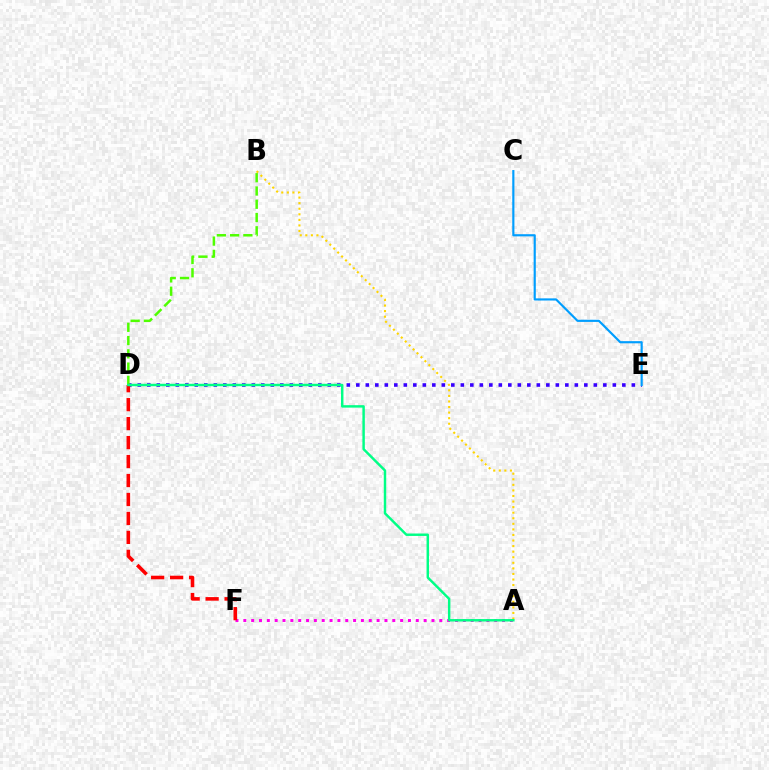{('A', 'B'): [{'color': '#ffd500', 'line_style': 'dotted', 'thickness': 1.51}], ('D', 'E'): [{'color': '#3700ff', 'line_style': 'dotted', 'thickness': 2.58}], ('C', 'E'): [{'color': '#009eff', 'line_style': 'solid', 'thickness': 1.56}], ('A', 'F'): [{'color': '#ff00ed', 'line_style': 'dotted', 'thickness': 2.13}], ('B', 'D'): [{'color': '#4fff00', 'line_style': 'dashed', 'thickness': 1.8}], ('D', 'F'): [{'color': '#ff0000', 'line_style': 'dashed', 'thickness': 2.58}], ('A', 'D'): [{'color': '#00ff86', 'line_style': 'solid', 'thickness': 1.76}]}